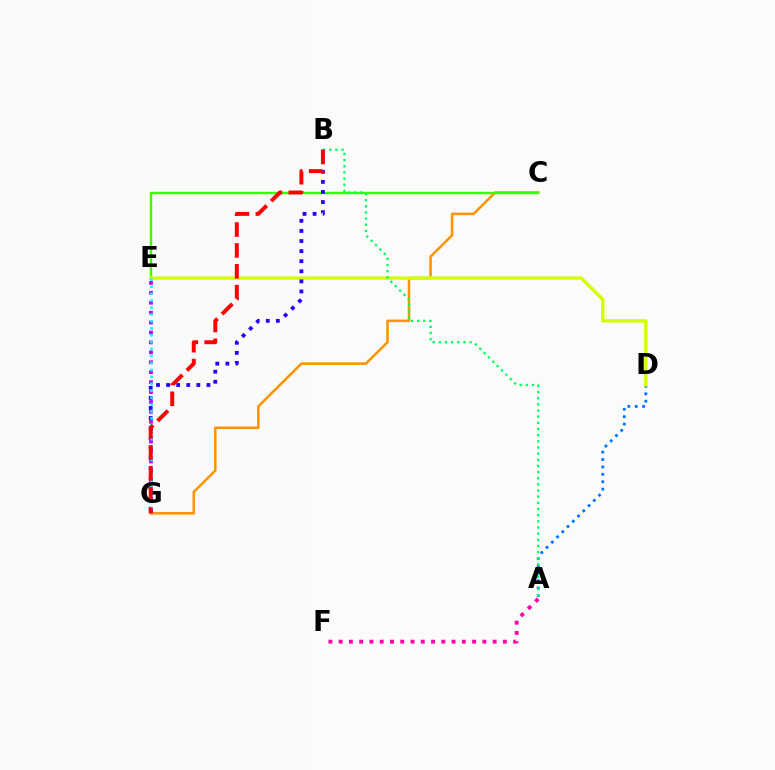{('A', 'D'): [{'color': '#0074ff', 'line_style': 'dotted', 'thickness': 2.01}], ('C', 'G'): [{'color': '#ff9400', 'line_style': 'solid', 'thickness': 1.84}], ('E', 'G'): [{'color': '#b900ff', 'line_style': 'dotted', 'thickness': 2.7}, {'color': '#00fff6', 'line_style': 'dotted', 'thickness': 1.88}], ('C', 'E'): [{'color': '#3dff00', 'line_style': 'solid', 'thickness': 1.73}], ('D', 'E'): [{'color': '#d1ff00', 'line_style': 'solid', 'thickness': 2.43}], ('A', 'B'): [{'color': '#00ff5c', 'line_style': 'dotted', 'thickness': 1.67}], ('B', 'G'): [{'color': '#2500ff', 'line_style': 'dotted', 'thickness': 2.74}, {'color': '#ff0000', 'line_style': 'dashed', 'thickness': 2.84}], ('A', 'F'): [{'color': '#ff00ac', 'line_style': 'dotted', 'thickness': 2.79}]}